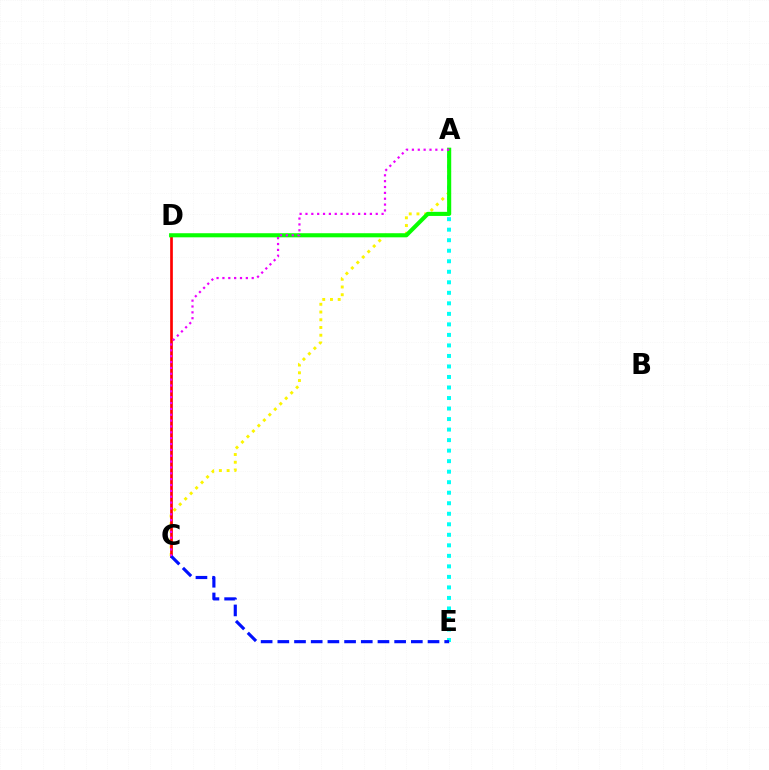{('A', 'C'): [{'color': '#fcf500', 'line_style': 'dotted', 'thickness': 2.1}, {'color': '#ee00ff', 'line_style': 'dotted', 'thickness': 1.59}], ('C', 'D'): [{'color': '#ff0000', 'line_style': 'solid', 'thickness': 1.94}], ('A', 'E'): [{'color': '#00fff6', 'line_style': 'dotted', 'thickness': 2.86}], ('C', 'E'): [{'color': '#0010ff', 'line_style': 'dashed', 'thickness': 2.27}], ('A', 'D'): [{'color': '#08ff00', 'line_style': 'solid', 'thickness': 2.95}]}